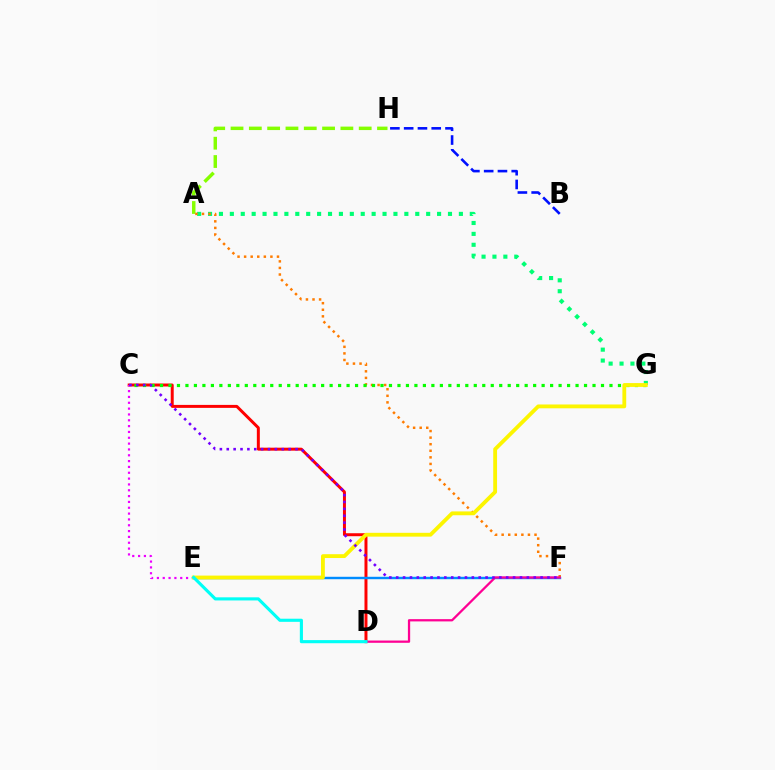{('C', 'D'): [{'color': '#ff0000', 'line_style': 'solid', 'thickness': 2.14}], ('A', 'G'): [{'color': '#00ff74', 'line_style': 'dotted', 'thickness': 2.96}], ('A', 'H'): [{'color': '#84ff00', 'line_style': 'dashed', 'thickness': 2.49}], ('C', 'E'): [{'color': '#ee00ff', 'line_style': 'dotted', 'thickness': 1.58}], ('A', 'F'): [{'color': '#ff7c00', 'line_style': 'dotted', 'thickness': 1.79}], ('C', 'G'): [{'color': '#08ff00', 'line_style': 'dotted', 'thickness': 2.3}], ('E', 'F'): [{'color': '#008cff', 'line_style': 'solid', 'thickness': 1.74}], ('D', 'F'): [{'color': '#ff0094', 'line_style': 'solid', 'thickness': 1.63}], ('E', 'G'): [{'color': '#fcf500', 'line_style': 'solid', 'thickness': 2.75}], ('C', 'F'): [{'color': '#7200ff', 'line_style': 'dotted', 'thickness': 1.87}], ('B', 'H'): [{'color': '#0010ff', 'line_style': 'dashed', 'thickness': 1.87}], ('D', 'E'): [{'color': '#00fff6', 'line_style': 'solid', 'thickness': 2.25}]}